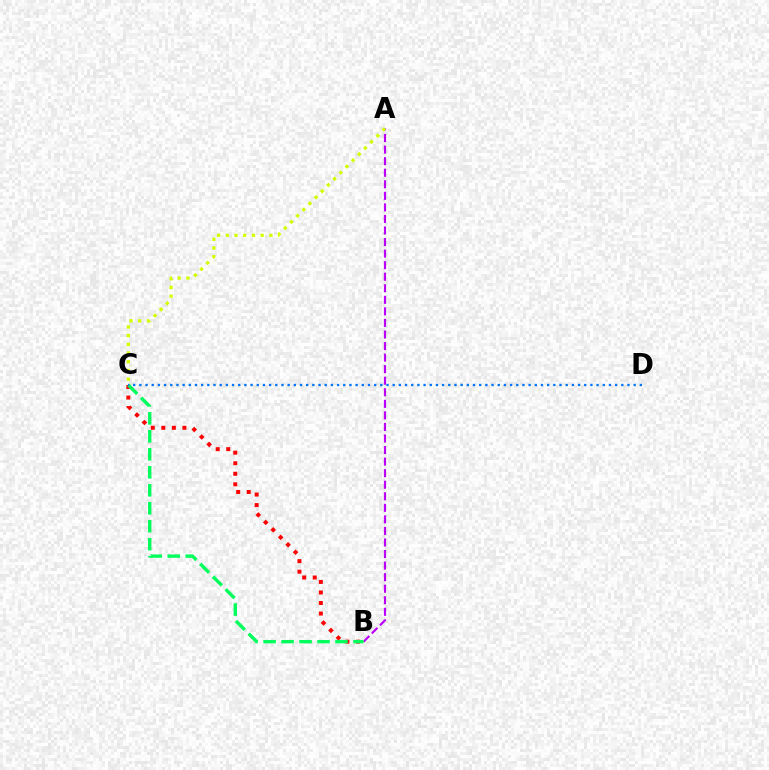{('B', 'C'): [{'color': '#ff0000', 'line_style': 'dotted', 'thickness': 2.86}, {'color': '#00ff5c', 'line_style': 'dashed', 'thickness': 2.44}], ('A', 'B'): [{'color': '#b900ff', 'line_style': 'dashed', 'thickness': 1.57}], ('C', 'D'): [{'color': '#0074ff', 'line_style': 'dotted', 'thickness': 1.68}], ('A', 'C'): [{'color': '#d1ff00', 'line_style': 'dotted', 'thickness': 2.37}]}